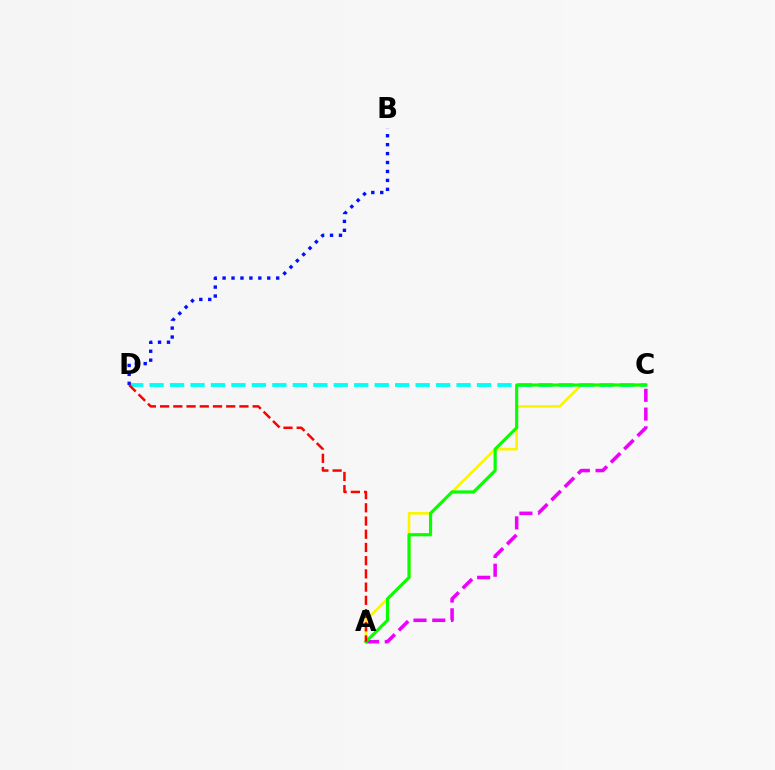{('A', 'C'): [{'color': '#fcf500', 'line_style': 'solid', 'thickness': 1.88}, {'color': '#ee00ff', 'line_style': 'dashed', 'thickness': 2.55}, {'color': '#08ff00', 'line_style': 'solid', 'thickness': 2.27}], ('C', 'D'): [{'color': '#00fff6', 'line_style': 'dashed', 'thickness': 2.78}], ('B', 'D'): [{'color': '#0010ff', 'line_style': 'dotted', 'thickness': 2.43}], ('A', 'D'): [{'color': '#ff0000', 'line_style': 'dashed', 'thickness': 1.8}]}